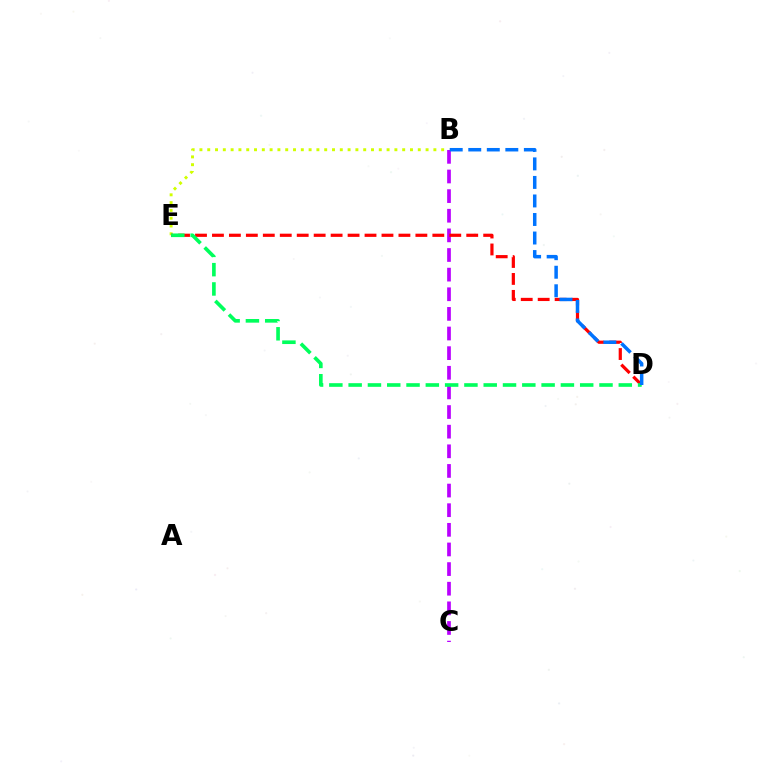{('B', 'E'): [{'color': '#d1ff00', 'line_style': 'dotted', 'thickness': 2.12}], ('B', 'C'): [{'color': '#b900ff', 'line_style': 'dashed', 'thickness': 2.67}], ('D', 'E'): [{'color': '#ff0000', 'line_style': 'dashed', 'thickness': 2.3}, {'color': '#00ff5c', 'line_style': 'dashed', 'thickness': 2.62}], ('B', 'D'): [{'color': '#0074ff', 'line_style': 'dashed', 'thickness': 2.52}]}